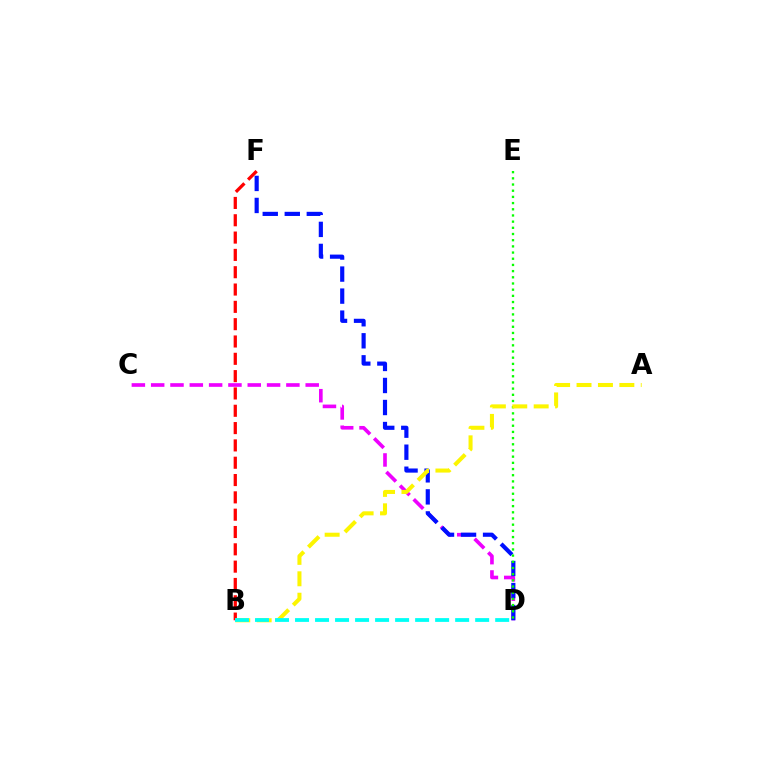{('C', 'D'): [{'color': '#ee00ff', 'line_style': 'dashed', 'thickness': 2.62}], ('D', 'F'): [{'color': '#0010ff', 'line_style': 'dashed', 'thickness': 2.99}], ('D', 'E'): [{'color': '#08ff00', 'line_style': 'dotted', 'thickness': 1.68}], ('B', 'F'): [{'color': '#ff0000', 'line_style': 'dashed', 'thickness': 2.35}], ('A', 'B'): [{'color': '#fcf500', 'line_style': 'dashed', 'thickness': 2.91}], ('B', 'D'): [{'color': '#00fff6', 'line_style': 'dashed', 'thickness': 2.72}]}